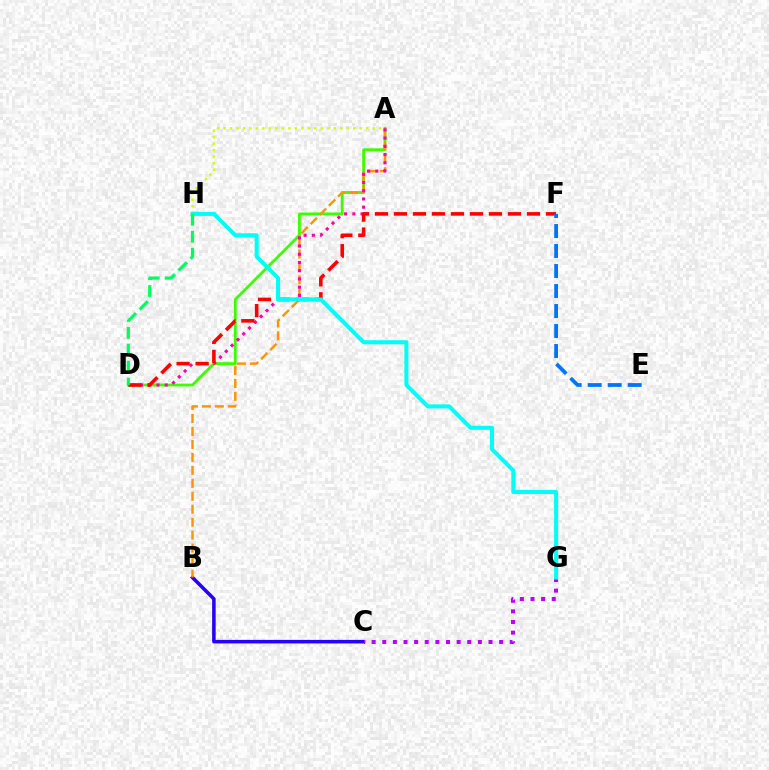{('A', 'D'): [{'color': '#3dff00', 'line_style': 'solid', 'thickness': 2.03}, {'color': '#ff00ac', 'line_style': 'dotted', 'thickness': 2.23}], ('B', 'C'): [{'color': '#2500ff', 'line_style': 'solid', 'thickness': 2.55}], ('C', 'G'): [{'color': '#b900ff', 'line_style': 'dotted', 'thickness': 2.89}], ('A', 'B'): [{'color': '#ff9400', 'line_style': 'dashed', 'thickness': 1.76}], ('D', 'F'): [{'color': '#ff0000', 'line_style': 'dashed', 'thickness': 2.58}], ('A', 'H'): [{'color': '#d1ff00', 'line_style': 'dotted', 'thickness': 1.76}], ('G', 'H'): [{'color': '#00fff6', 'line_style': 'solid', 'thickness': 2.91}], ('E', 'F'): [{'color': '#0074ff', 'line_style': 'dashed', 'thickness': 2.72}], ('D', 'H'): [{'color': '#00ff5c', 'line_style': 'dashed', 'thickness': 2.3}]}